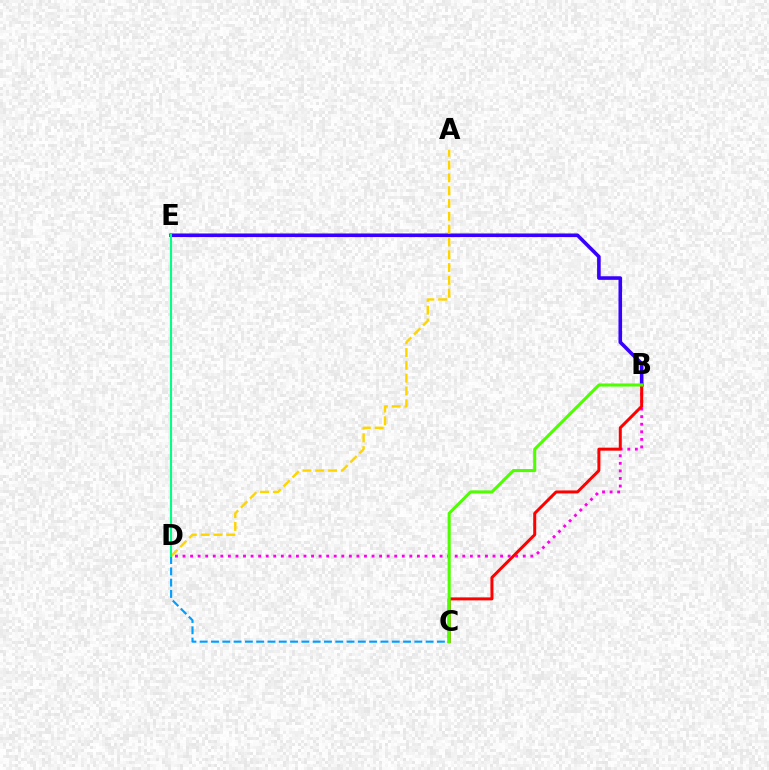{('B', 'E'): [{'color': '#3700ff', 'line_style': 'solid', 'thickness': 2.59}], ('B', 'D'): [{'color': '#ff00ed', 'line_style': 'dotted', 'thickness': 2.05}], ('C', 'D'): [{'color': '#009eff', 'line_style': 'dashed', 'thickness': 1.53}], ('B', 'C'): [{'color': '#ff0000', 'line_style': 'solid', 'thickness': 2.16}, {'color': '#4fff00', 'line_style': 'solid', 'thickness': 2.21}], ('A', 'D'): [{'color': '#ffd500', 'line_style': 'dashed', 'thickness': 1.74}], ('D', 'E'): [{'color': '#00ff86', 'line_style': 'solid', 'thickness': 1.52}]}